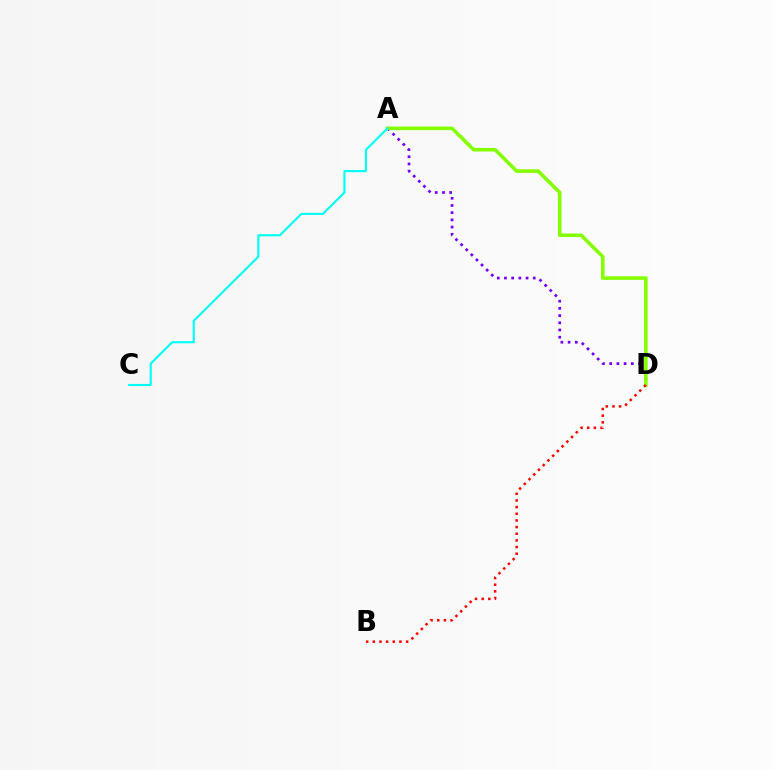{('A', 'D'): [{'color': '#7200ff', 'line_style': 'dotted', 'thickness': 1.96}, {'color': '#84ff00', 'line_style': 'solid', 'thickness': 2.57}], ('A', 'C'): [{'color': '#00fff6', 'line_style': 'solid', 'thickness': 1.53}], ('B', 'D'): [{'color': '#ff0000', 'line_style': 'dotted', 'thickness': 1.81}]}